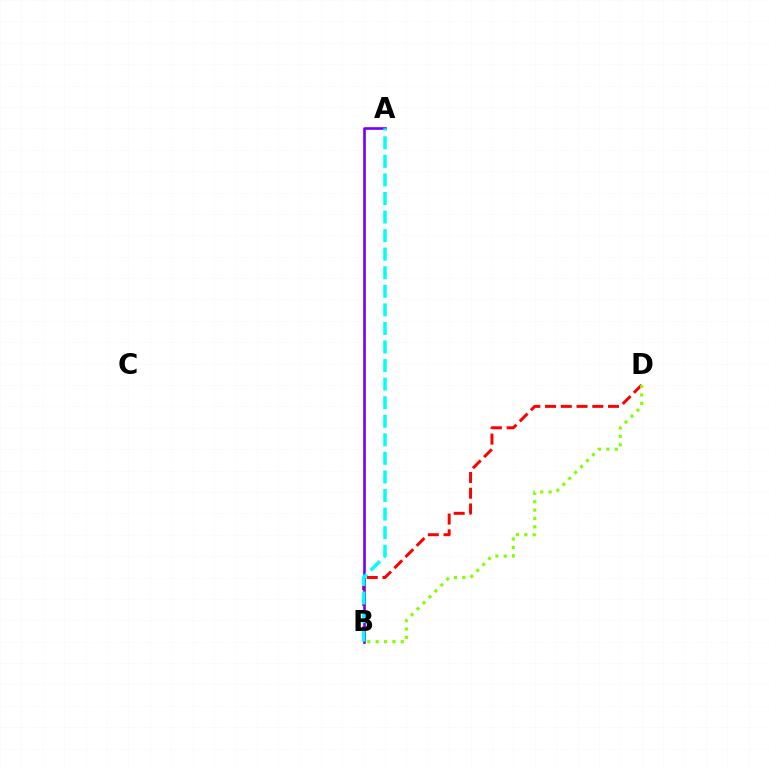{('B', 'D'): [{'color': '#ff0000', 'line_style': 'dashed', 'thickness': 2.14}, {'color': '#84ff00', 'line_style': 'dotted', 'thickness': 2.28}], ('A', 'B'): [{'color': '#7200ff', 'line_style': 'solid', 'thickness': 1.89}, {'color': '#00fff6', 'line_style': 'dashed', 'thickness': 2.52}]}